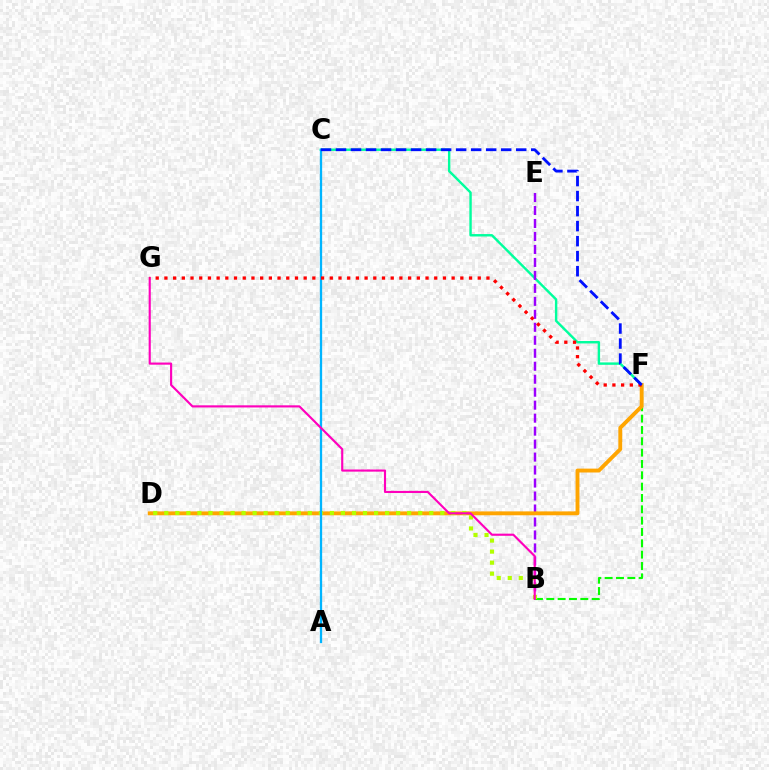{('B', 'F'): [{'color': '#08ff00', 'line_style': 'dashed', 'thickness': 1.54}], ('C', 'F'): [{'color': '#00ff9d', 'line_style': 'solid', 'thickness': 1.74}, {'color': '#0010ff', 'line_style': 'dashed', 'thickness': 2.04}], ('B', 'E'): [{'color': '#9b00ff', 'line_style': 'dashed', 'thickness': 1.76}], ('D', 'F'): [{'color': '#ffa500', 'line_style': 'solid', 'thickness': 2.79}], ('B', 'D'): [{'color': '#b3ff00', 'line_style': 'dotted', 'thickness': 3.0}], ('A', 'C'): [{'color': '#00b5ff', 'line_style': 'solid', 'thickness': 1.65}], ('B', 'G'): [{'color': '#ff00bd', 'line_style': 'solid', 'thickness': 1.54}], ('F', 'G'): [{'color': '#ff0000', 'line_style': 'dotted', 'thickness': 2.36}]}